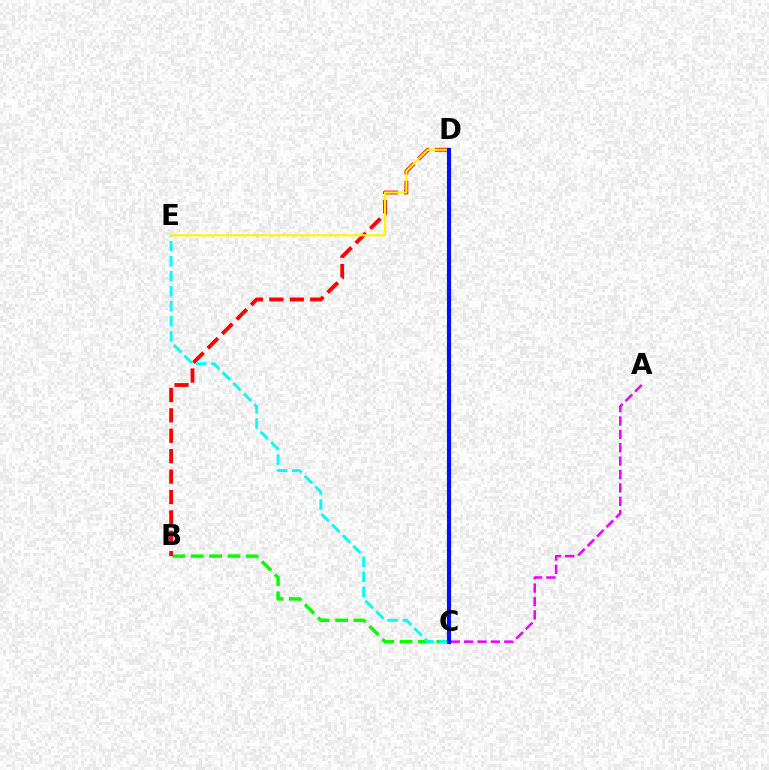{('B', 'C'): [{'color': '#08ff00', 'line_style': 'dashed', 'thickness': 2.49}], ('B', 'D'): [{'color': '#ff0000', 'line_style': 'dashed', 'thickness': 2.77}], ('C', 'E'): [{'color': '#00fff6', 'line_style': 'dashed', 'thickness': 2.04}], ('A', 'C'): [{'color': '#ee00ff', 'line_style': 'dashed', 'thickness': 1.82}], ('D', 'E'): [{'color': '#fcf500', 'line_style': 'solid', 'thickness': 1.58}], ('C', 'D'): [{'color': '#0010ff', 'line_style': 'solid', 'thickness': 2.95}]}